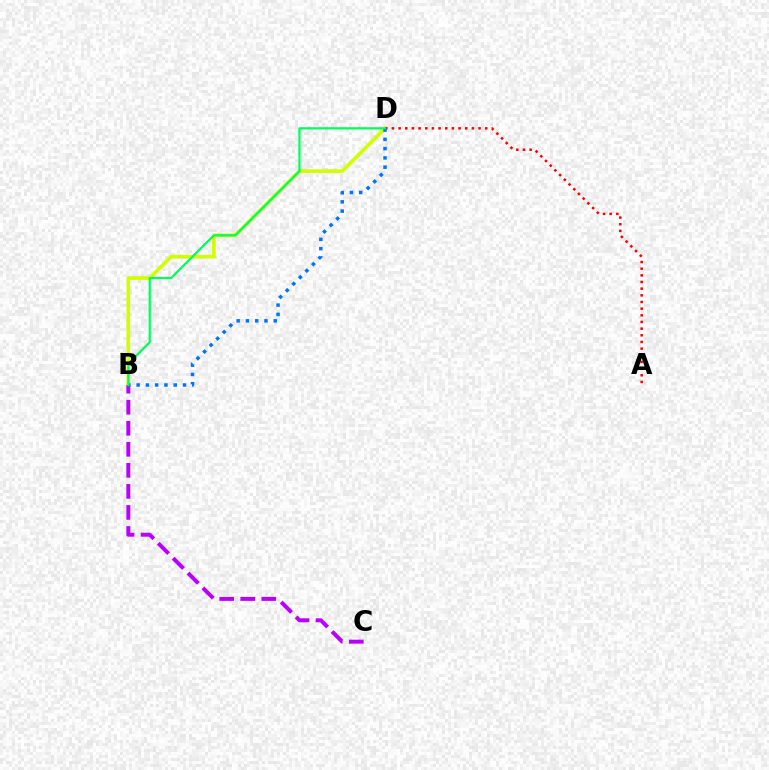{('B', 'D'): [{'color': '#d1ff00', 'line_style': 'solid', 'thickness': 2.63}, {'color': '#0074ff', 'line_style': 'dotted', 'thickness': 2.52}, {'color': '#00ff5c', 'line_style': 'solid', 'thickness': 1.62}], ('B', 'C'): [{'color': '#b900ff', 'line_style': 'dashed', 'thickness': 2.86}], ('A', 'D'): [{'color': '#ff0000', 'line_style': 'dotted', 'thickness': 1.81}]}